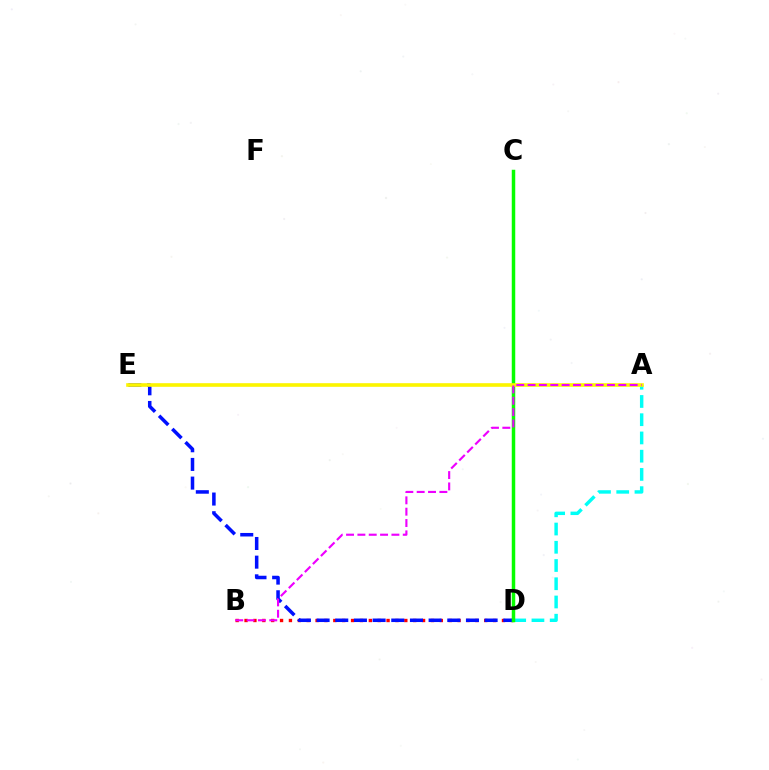{('A', 'D'): [{'color': '#00fff6', 'line_style': 'dashed', 'thickness': 2.48}], ('B', 'D'): [{'color': '#ff0000', 'line_style': 'dotted', 'thickness': 2.41}], ('D', 'E'): [{'color': '#0010ff', 'line_style': 'dashed', 'thickness': 2.54}], ('C', 'D'): [{'color': '#08ff00', 'line_style': 'solid', 'thickness': 2.51}], ('A', 'E'): [{'color': '#fcf500', 'line_style': 'solid', 'thickness': 2.61}], ('A', 'B'): [{'color': '#ee00ff', 'line_style': 'dashed', 'thickness': 1.54}]}